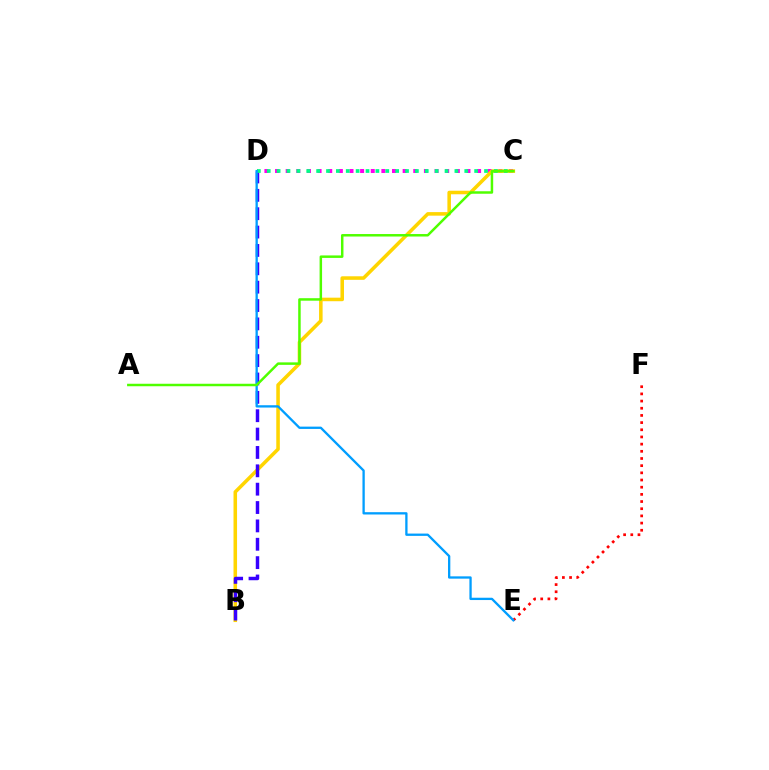{('C', 'D'): [{'color': '#ff00ed', 'line_style': 'dotted', 'thickness': 2.89}, {'color': '#00ff86', 'line_style': 'dotted', 'thickness': 2.68}], ('B', 'C'): [{'color': '#ffd500', 'line_style': 'solid', 'thickness': 2.55}], ('B', 'D'): [{'color': '#3700ff', 'line_style': 'dashed', 'thickness': 2.49}], ('E', 'F'): [{'color': '#ff0000', 'line_style': 'dotted', 'thickness': 1.95}], ('D', 'E'): [{'color': '#009eff', 'line_style': 'solid', 'thickness': 1.66}], ('A', 'C'): [{'color': '#4fff00', 'line_style': 'solid', 'thickness': 1.79}]}